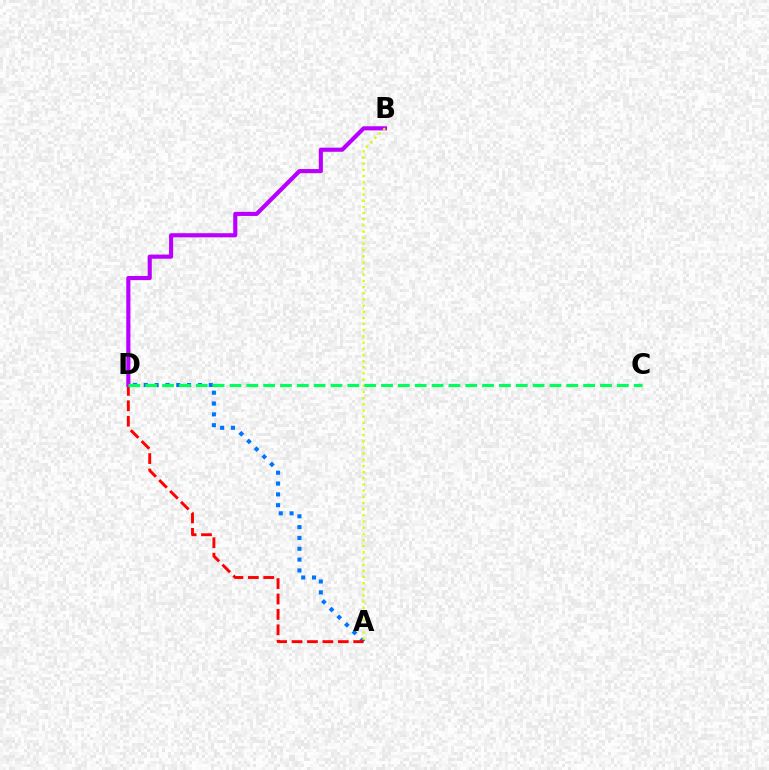{('A', 'D'): [{'color': '#0074ff', 'line_style': 'dotted', 'thickness': 2.94}, {'color': '#ff0000', 'line_style': 'dashed', 'thickness': 2.09}], ('B', 'D'): [{'color': '#b900ff', 'line_style': 'solid', 'thickness': 2.98}], ('A', 'B'): [{'color': '#d1ff00', 'line_style': 'dotted', 'thickness': 1.68}], ('C', 'D'): [{'color': '#00ff5c', 'line_style': 'dashed', 'thickness': 2.29}]}